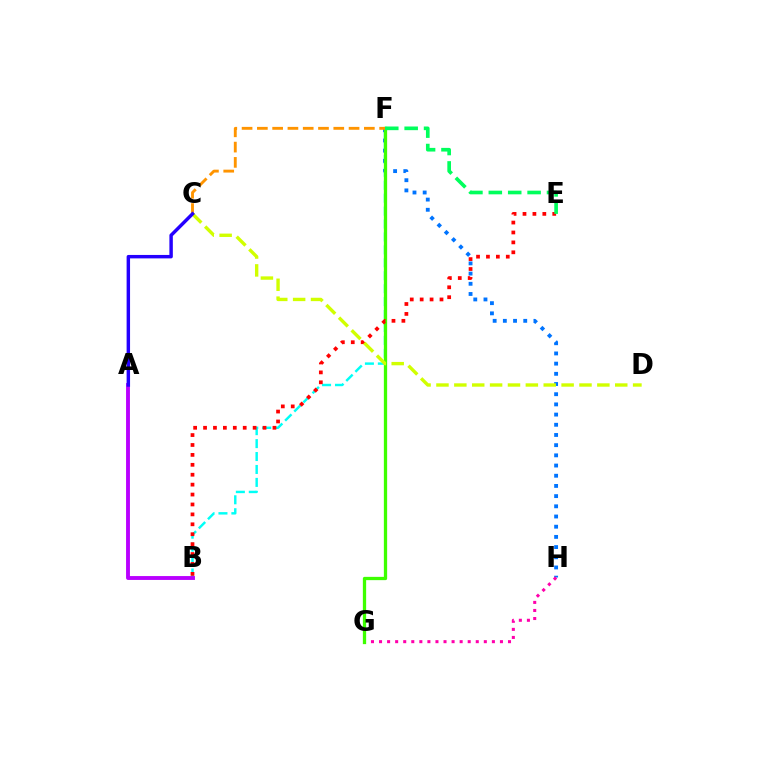{('B', 'F'): [{'color': '#00fff6', 'line_style': 'dashed', 'thickness': 1.76}], ('F', 'H'): [{'color': '#0074ff', 'line_style': 'dotted', 'thickness': 2.77}], ('G', 'H'): [{'color': '#ff00ac', 'line_style': 'dotted', 'thickness': 2.19}], ('F', 'G'): [{'color': '#3dff00', 'line_style': 'solid', 'thickness': 2.36}], ('A', 'B'): [{'color': '#b900ff', 'line_style': 'solid', 'thickness': 2.79}], ('B', 'E'): [{'color': '#ff0000', 'line_style': 'dotted', 'thickness': 2.69}], ('C', 'F'): [{'color': '#ff9400', 'line_style': 'dashed', 'thickness': 2.08}], ('E', 'F'): [{'color': '#00ff5c', 'line_style': 'dashed', 'thickness': 2.64}], ('C', 'D'): [{'color': '#d1ff00', 'line_style': 'dashed', 'thickness': 2.43}], ('A', 'C'): [{'color': '#2500ff', 'line_style': 'solid', 'thickness': 2.48}]}